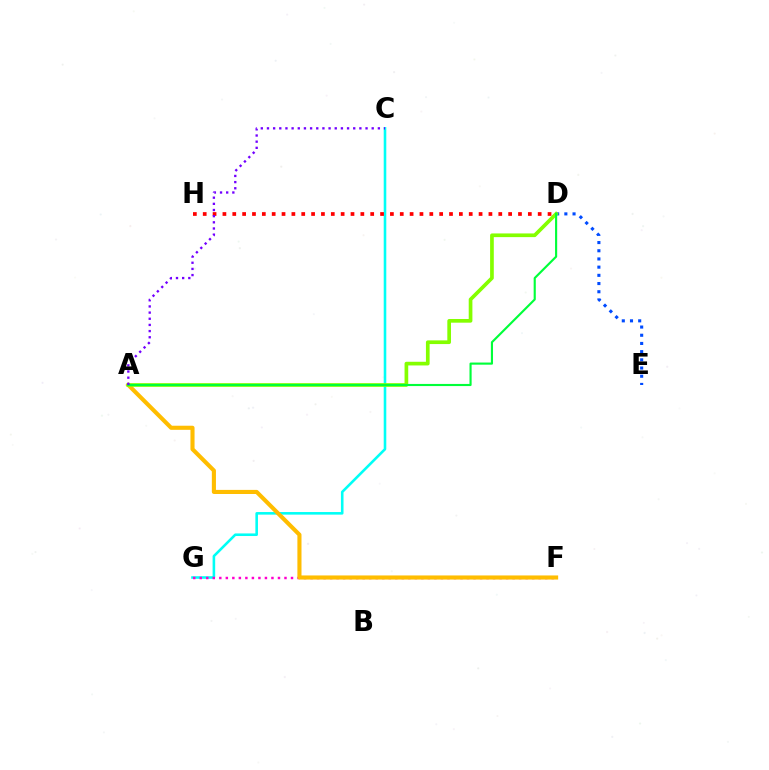{('C', 'G'): [{'color': '#00fff6', 'line_style': 'solid', 'thickness': 1.86}], ('D', 'H'): [{'color': '#ff0000', 'line_style': 'dotted', 'thickness': 2.68}], ('F', 'G'): [{'color': '#ff00cf', 'line_style': 'dotted', 'thickness': 1.77}], ('D', 'E'): [{'color': '#004bff', 'line_style': 'dotted', 'thickness': 2.23}], ('A', 'F'): [{'color': '#ffbd00', 'line_style': 'solid', 'thickness': 2.95}], ('A', 'D'): [{'color': '#84ff00', 'line_style': 'solid', 'thickness': 2.65}, {'color': '#00ff39', 'line_style': 'solid', 'thickness': 1.54}], ('A', 'C'): [{'color': '#7200ff', 'line_style': 'dotted', 'thickness': 1.67}]}